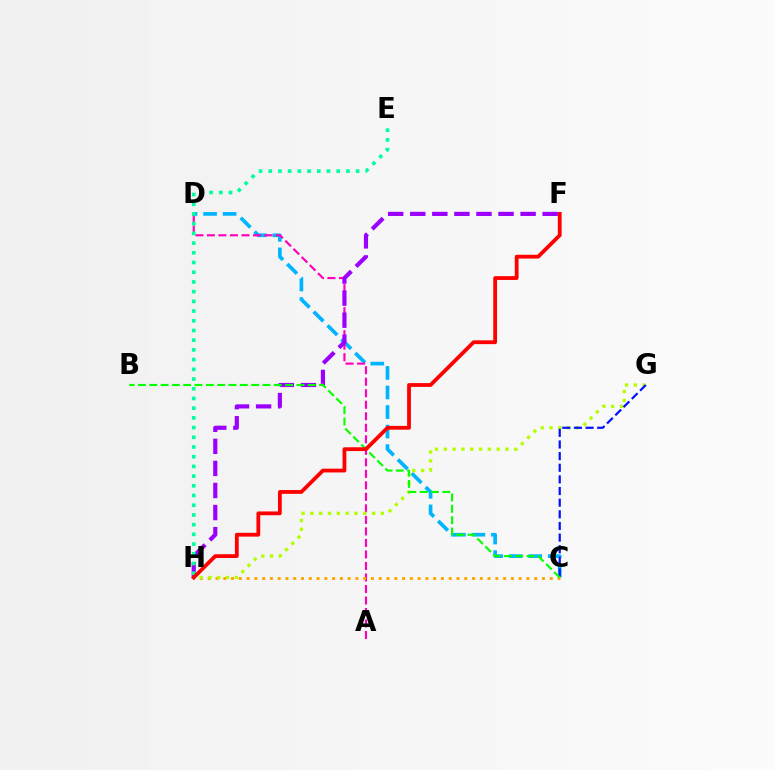{('C', 'D'): [{'color': '#00b5ff', 'line_style': 'dashed', 'thickness': 2.66}], ('A', 'D'): [{'color': '#ff00bd', 'line_style': 'dashed', 'thickness': 1.56}], ('F', 'H'): [{'color': '#9b00ff', 'line_style': 'dashed', 'thickness': 3.0}, {'color': '#ff0000', 'line_style': 'solid', 'thickness': 2.73}], ('C', 'H'): [{'color': '#ffa500', 'line_style': 'dotted', 'thickness': 2.11}], ('G', 'H'): [{'color': '#b3ff00', 'line_style': 'dotted', 'thickness': 2.39}], ('E', 'H'): [{'color': '#00ff9d', 'line_style': 'dotted', 'thickness': 2.64}], ('C', 'G'): [{'color': '#0010ff', 'line_style': 'dashed', 'thickness': 1.58}], ('B', 'C'): [{'color': '#08ff00', 'line_style': 'dashed', 'thickness': 1.54}]}